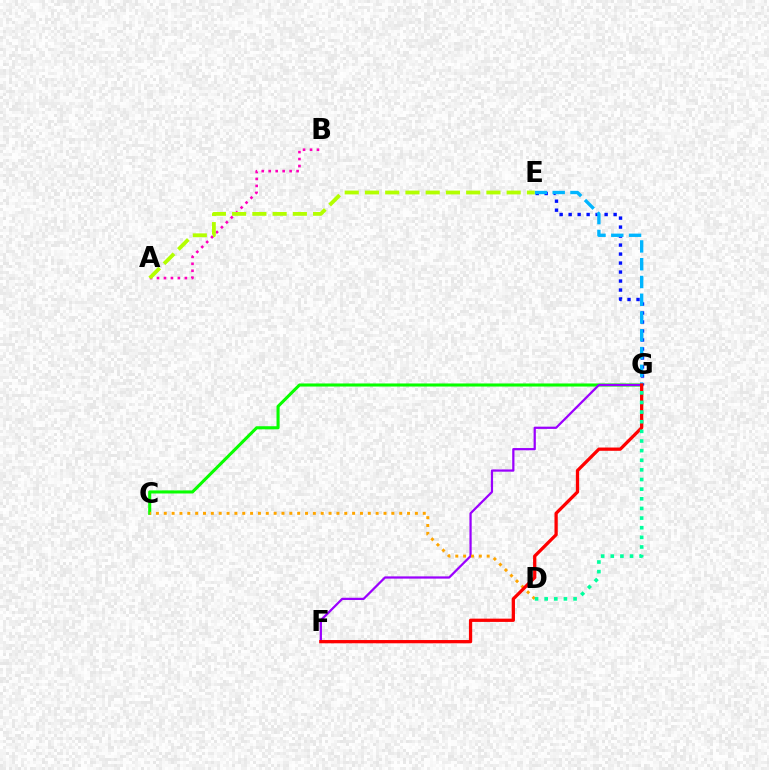{('C', 'G'): [{'color': '#08ff00', 'line_style': 'solid', 'thickness': 2.22}], ('F', 'G'): [{'color': '#9b00ff', 'line_style': 'solid', 'thickness': 1.62}, {'color': '#ff0000', 'line_style': 'solid', 'thickness': 2.36}], ('E', 'G'): [{'color': '#0010ff', 'line_style': 'dotted', 'thickness': 2.44}, {'color': '#00b5ff', 'line_style': 'dashed', 'thickness': 2.41}], ('C', 'D'): [{'color': '#ffa500', 'line_style': 'dotted', 'thickness': 2.13}], ('A', 'B'): [{'color': '#ff00bd', 'line_style': 'dotted', 'thickness': 1.89}], ('D', 'G'): [{'color': '#00ff9d', 'line_style': 'dotted', 'thickness': 2.62}], ('A', 'E'): [{'color': '#b3ff00', 'line_style': 'dashed', 'thickness': 2.75}]}